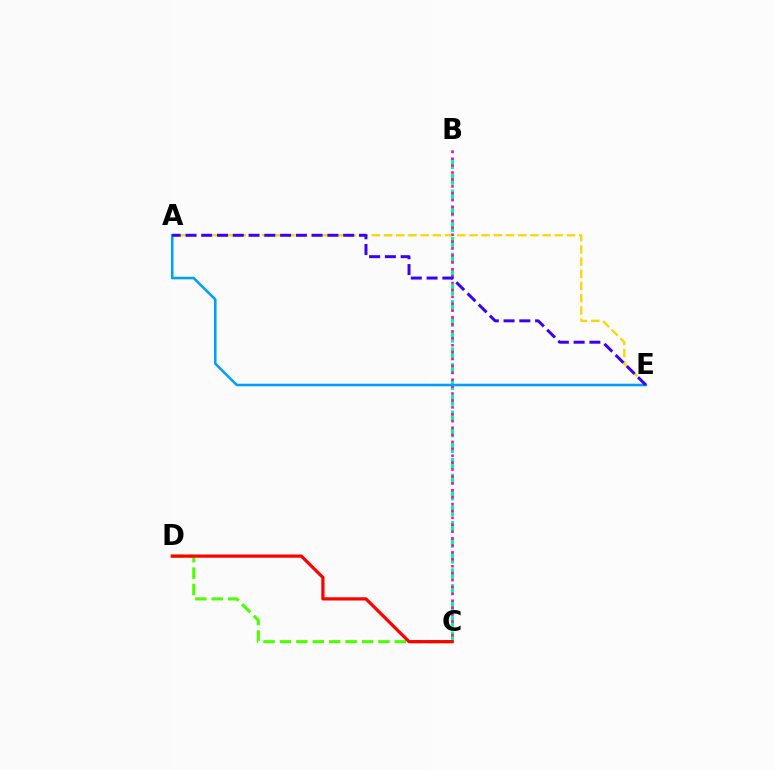{('A', 'E'): [{'color': '#ffd500', 'line_style': 'dashed', 'thickness': 1.66}, {'color': '#009eff', 'line_style': 'solid', 'thickness': 1.84}, {'color': '#3700ff', 'line_style': 'dashed', 'thickness': 2.14}], ('C', 'D'): [{'color': '#4fff00', 'line_style': 'dashed', 'thickness': 2.23}, {'color': '#ff0000', 'line_style': 'solid', 'thickness': 2.32}], ('B', 'C'): [{'color': '#00ff86', 'line_style': 'dashed', 'thickness': 2.14}, {'color': '#ff00ed', 'line_style': 'dotted', 'thickness': 1.88}]}